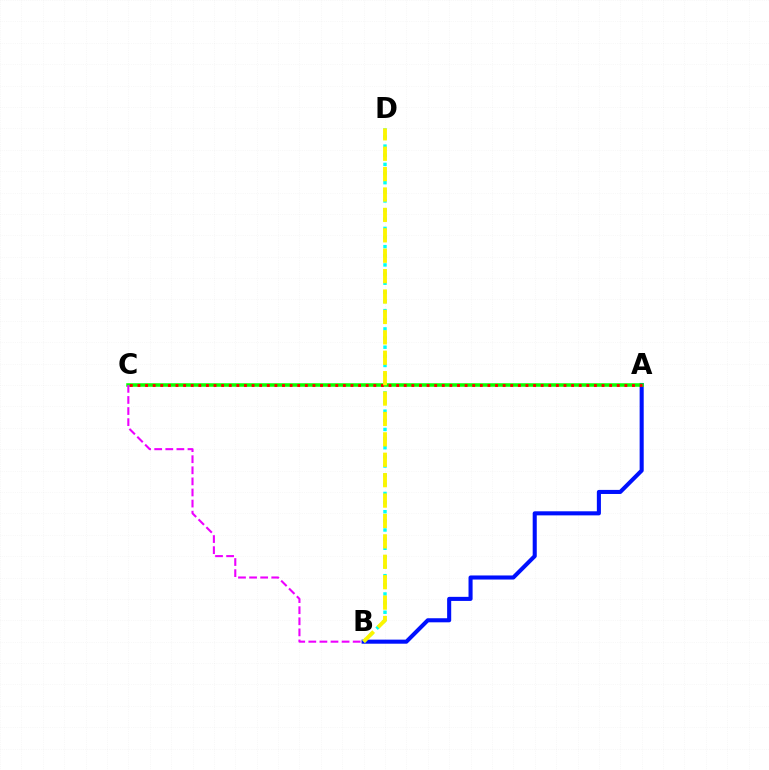{('A', 'B'): [{'color': '#0010ff', 'line_style': 'solid', 'thickness': 2.93}], ('B', 'D'): [{'color': '#00fff6', 'line_style': 'dotted', 'thickness': 2.48}, {'color': '#fcf500', 'line_style': 'dashed', 'thickness': 2.77}], ('A', 'C'): [{'color': '#08ff00', 'line_style': 'solid', 'thickness': 2.54}, {'color': '#ff0000', 'line_style': 'dotted', 'thickness': 2.07}], ('B', 'C'): [{'color': '#ee00ff', 'line_style': 'dashed', 'thickness': 1.51}]}